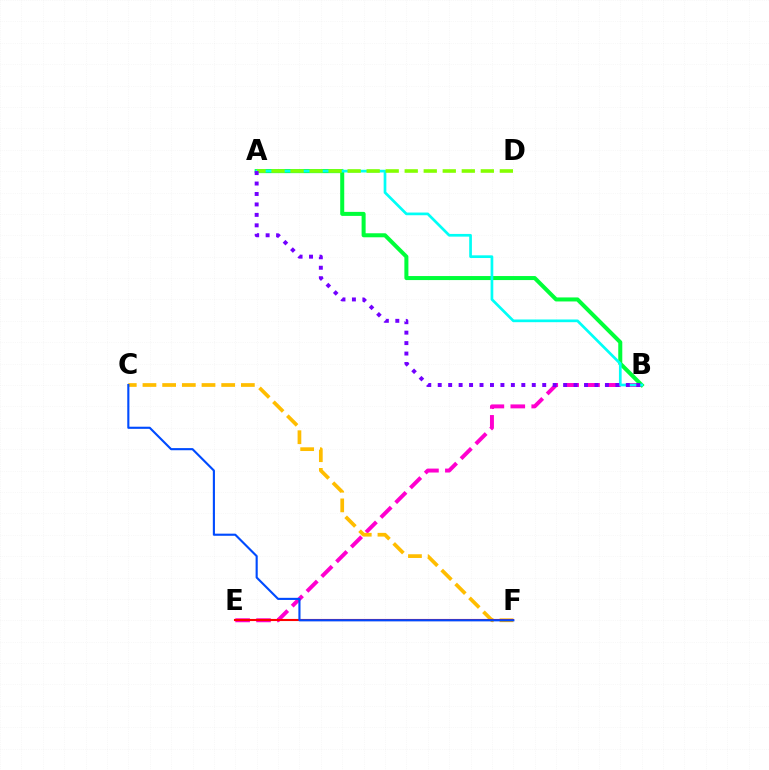{('B', 'E'): [{'color': '#ff00cf', 'line_style': 'dashed', 'thickness': 2.84}], ('A', 'B'): [{'color': '#00ff39', 'line_style': 'solid', 'thickness': 2.9}, {'color': '#00fff6', 'line_style': 'solid', 'thickness': 1.95}, {'color': '#7200ff', 'line_style': 'dotted', 'thickness': 2.84}], ('C', 'F'): [{'color': '#ffbd00', 'line_style': 'dashed', 'thickness': 2.67}, {'color': '#004bff', 'line_style': 'solid', 'thickness': 1.53}], ('A', 'D'): [{'color': '#84ff00', 'line_style': 'dashed', 'thickness': 2.58}], ('E', 'F'): [{'color': '#ff0000', 'line_style': 'solid', 'thickness': 1.52}]}